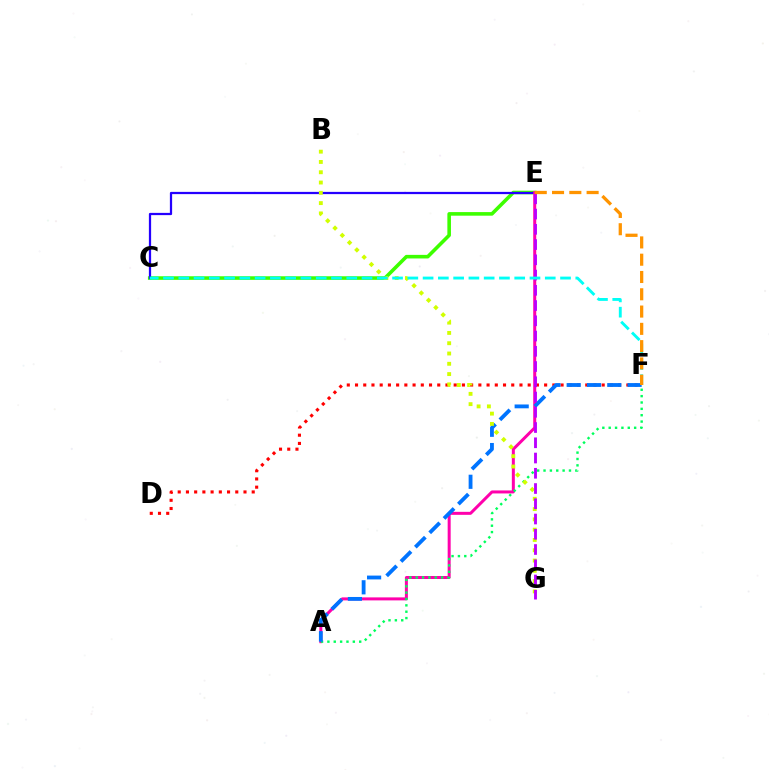{('C', 'E'): [{'color': '#3dff00', 'line_style': 'solid', 'thickness': 2.58}, {'color': '#2500ff', 'line_style': 'solid', 'thickness': 1.62}], ('D', 'F'): [{'color': '#ff0000', 'line_style': 'dotted', 'thickness': 2.23}], ('A', 'E'): [{'color': '#ff00ac', 'line_style': 'solid', 'thickness': 2.16}], ('A', 'F'): [{'color': '#00ff5c', 'line_style': 'dotted', 'thickness': 1.73}, {'color': '#0074ff', 'line_style': 'dashed', 'thickness': 2.76}], ('B', 'G'): [{'color': '#d1ff00', 'line_style': 'dotted', 'thickness': 2.8}], ('E', 'G'): [{'color': '#b900ff', 'line_style': 'dashed', 'thickness': 2.07}], ('C', 'F'): [{'color': '#00fff6', 'line_style': 'dashed', 'thickness': 2.07}], ('E', 'F'): [{'color': '#ff9400', 'line_style': 'dashed', 'thickness': 2.35}]}